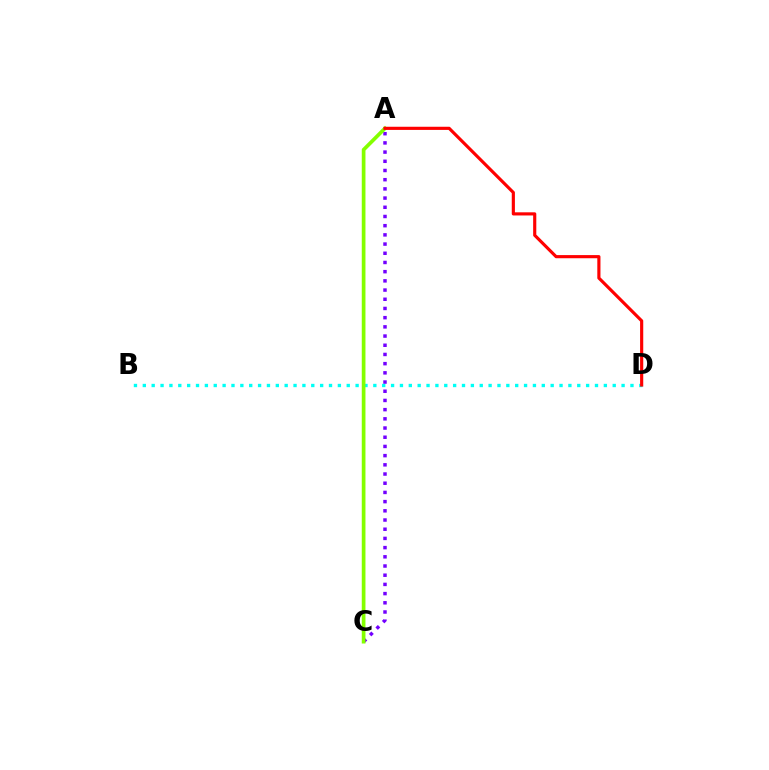{('B', 'D'): [{'color': '#00fff6', 'line_style': 'dotted', 'thickness': 2.41}], ('A', 'C'): [{'color': '#7200ff', 'line_style': 'dotted', 'thickness': 2.5}, {'color': '#84ff00', 'line_style': 'solid', 'thickness': 2.66}], ('A', 'D'): [{'color': '#ff0000', 'line_style': 'solid', 'thickness': 2.27}]}